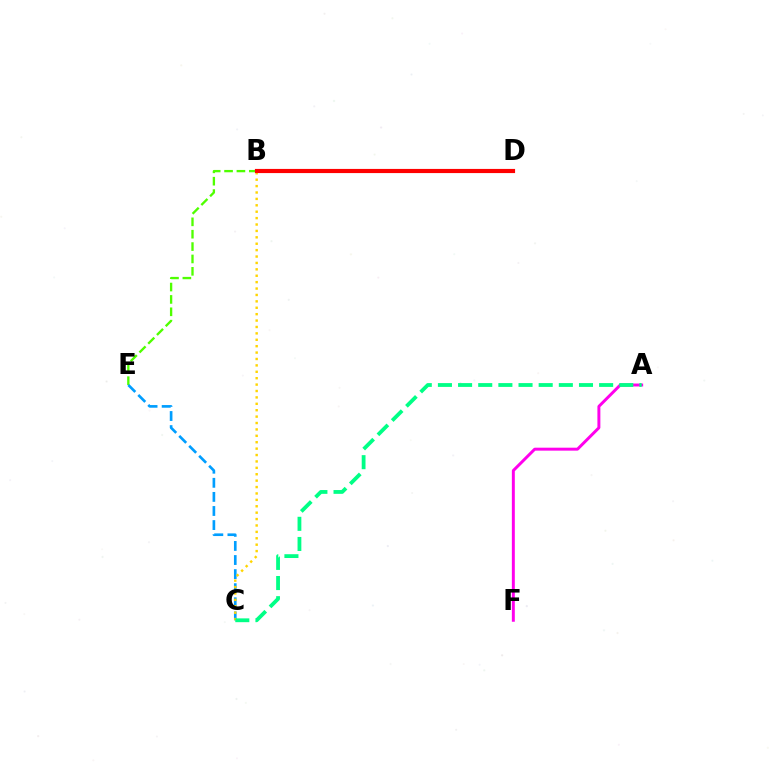{('B', 'E'): [{'color': '#4fff00', 'line_style': 'dashed', 'thickness': 1.68}], ('A', 'F'): [{'color': '#ff00ed', 'line_style': 'solid', 'thickness': 2.13}], ('B', 'D'): [{'color': '#3700ff', 'line_style': 'dotted', 'thickness': 1.69}, {'color': '#ff0000', 'line_style': 'solid', 'thickness': 2.99}], ('C', 'E'): [{'color': '#009eff', 'line_style': 'dashed', 'thickness': 1.91}], ('B', 'C'): [{'color': '#ffd500', 'line_style': 'dotted', 'thickness': 1.74}], ('A', 'C'): [{'color': '#00ff86', 'line_style': 'dashed', 'thickness': 2.74}]}